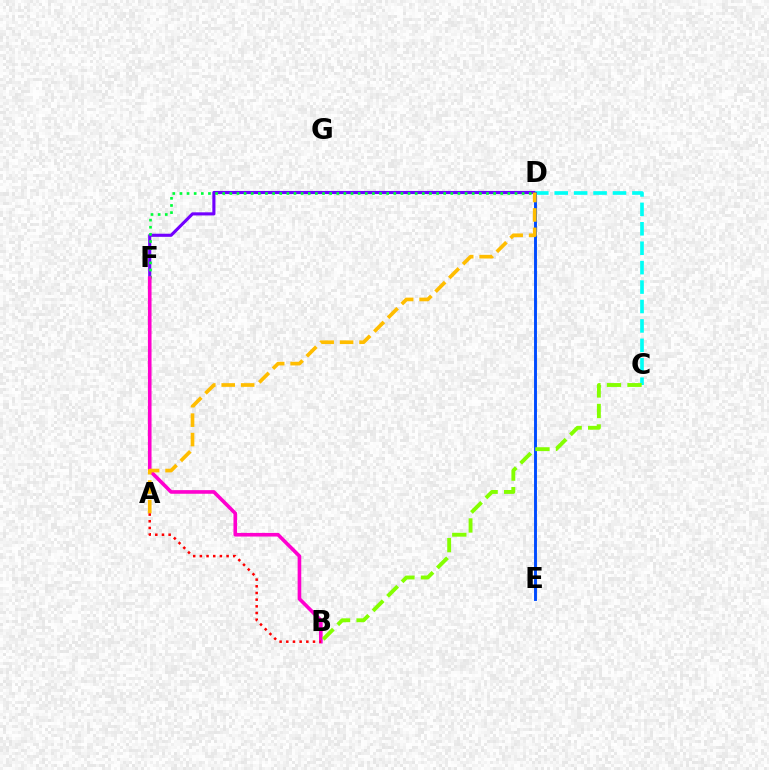{('D', 'F'): [{'color': '#7200ff', 'line_style': 'solid', 'thickness': 2.24}, {'color': '#00ff39', 'line_style': 'dotted', 'thickness': 1.94}], ('C', 'D'): [{'color': '#00fff6', 'line_style': 'dashed', 'thickness': 2.64}], ('D', 'E'): [{'color': '#004bff', 'line_style': 'solid', 'thickness': 2.1}], ('B', 'F'): [{'color': '#ff00cf', 'line_style': 'solid', 'thickness': 2.61}], ('A', 'D'): [{'color': '#ffbd00', 'line_style': 'dashed', 'thickness': 2.64}], ('A', 'B'): [{'color': '#ff0000', 'line_style': 'dotted', 'thickness': 1.81}], ('B', 'C'): [{'color': '#84ff00', 'line_style': 'dashed', 'thickness': 2.79}]}